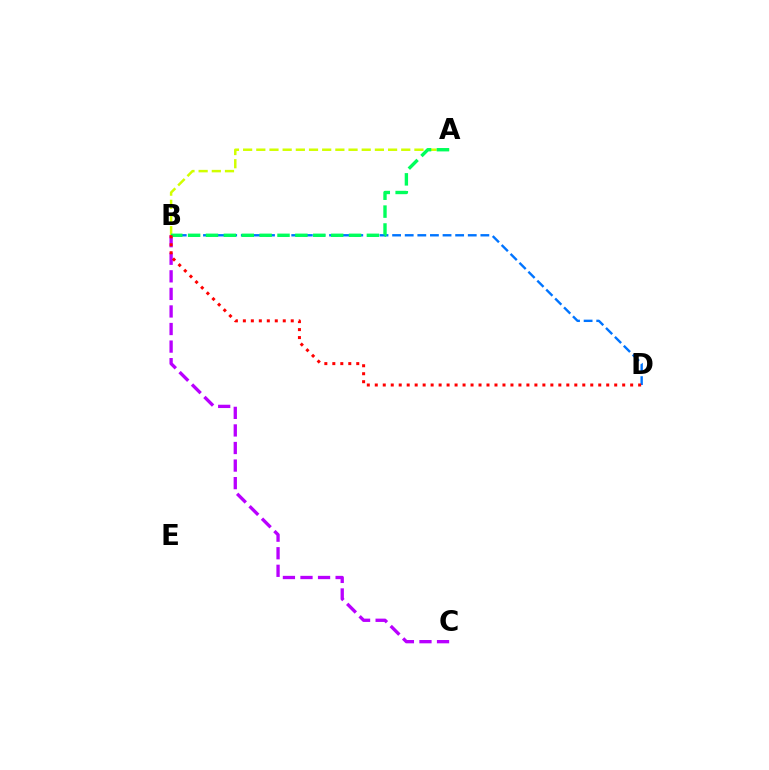{('A', 'B'): [{'color': '#d1ff00', 'line_style': 'dashed', 'thickness': 1.79}, {'color': '#00ff5c', 'line_style': 'dashed', 'thickness': 2.43}], ('B', 'D'): [{'color': '#0074ff', 'line_style': 'dashed', 'thickness': 1.71}, {'color': '#ff0000', 'line_style': 'dotted', 'thickness': 2.17}], ('B', 'C'): [{'color': '#b900ff', 'line_style': 'dashed', 'thickness': 2.39}]}